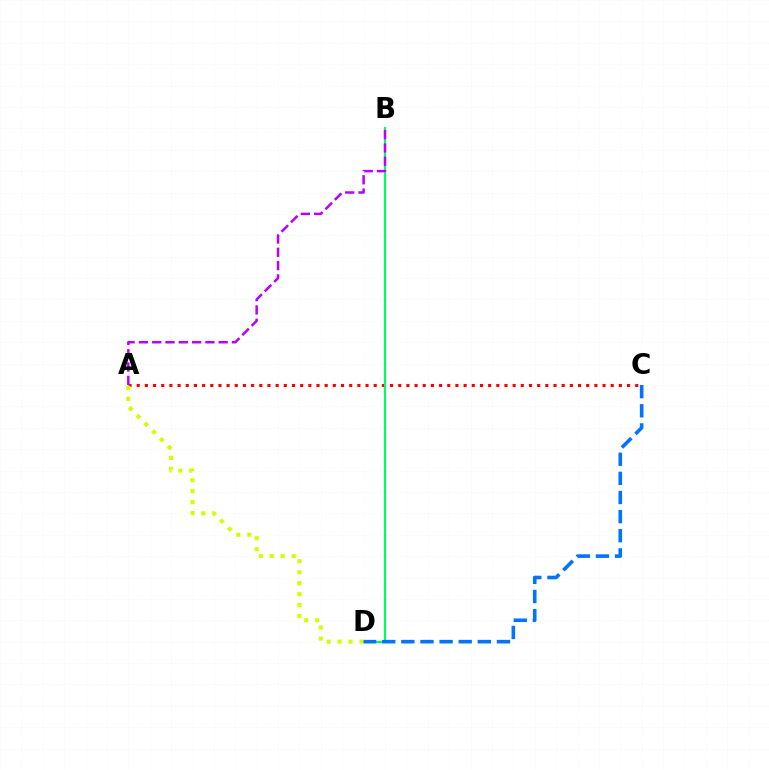{('A', 'C'): [{'color': '#ff0000', 'line_style': 'dotted', 'thickness': 2.22}], ('B', 'D'): [{'color': '#00ff5c', 'line_style': 'solid', 'thickness': 1.52}], ('A', 'D'): [{'color': '#d1ff00', 'line_style': 'dotted', 'thickness': 2.98}], ('C', 'D'): [{'color': '#0074ff', 'line_style': 'dashed', 'thickness': 2.6}], ('A', 'B'): [{'color': '#b900ff', 'line_style': 'dashed', 'thickness': 1.81}]}